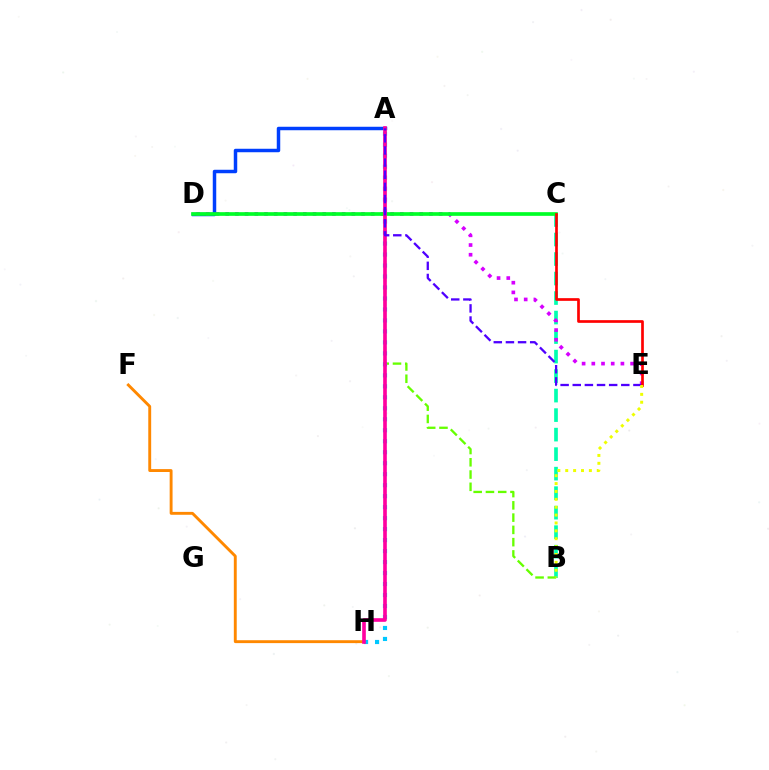{('B', 'C'): [{'color': '#00ffaf', 'line_style': 'dashed', 'thickness': 2.65}], ('A', 'D'): [{'color': '#003fff', 'line_style': 'solid', 'thickness': 2.5}], ('A', 'B'): [{'color': '#66ff00', 'line_style': 'dashed', 'thickness': 1.67}], ('D', 'E'): [{'color': '#d600ff', 'line_style': 'dotted', 'thickness': 2.64}], ('C', 'D'): [{'color': '#00ff27', 'line_style': 'solid', 'thickness': 2.65}], ('F', 'H'): [{'color': '#ff8800', 'line_style': 'solid', 'thickness': 2.08}], ('A', 'H'): [{'color': '#00c7ff', 'line_style': 'dotted', 'thickness': 2.98}, {'color': '#ff00a0', 'line_style': 'solid', 'thickness': 2.62}], ('A', 'E'): [{'color': '#4f00ff', 'line_style': 'dashed', 'thickness': 1.65}], ('C', 'E'): [{'color': '#ff0000', 'line_style': 'solid', 'thickness': 1.93}], ('B', 'E'): [{'color': '#eeff00', 'line_style': 'dotted', 'thickness': 2.14}]}